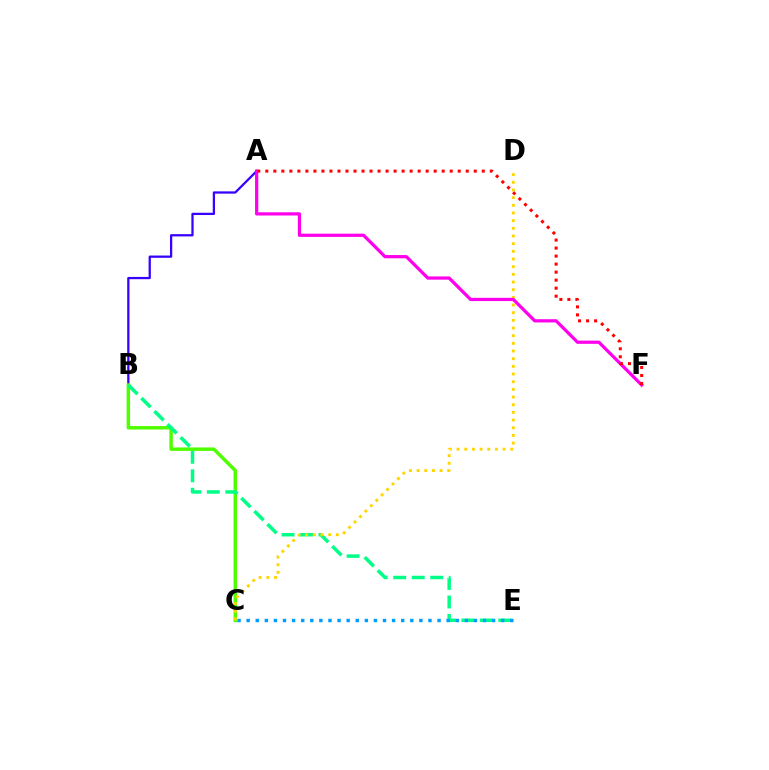{('A', 'B'): [{'color': '#3700ff', 'line_style': 'solid', 'thickness': 1.63}], ('B', 'C'): [{'color': '#4fff00', 'line_style': 'solid', 'thickness': 2.5}], ('B', 'E'): [{'color': '#00ff86', 'line_style': 'dashed', 'thickness': 2.51}], ('C', 'D'): [{'color': '#ffd500', 'line_style': 'dotted', 'thickness': 2.08}], ('A', 'F'): [{'color': '#ff00ed', 'line_style': 'solid', 'thickness': 2.33}, {'color': '#ff0000', 'line_style': 'dotted', 'thickness': 2.18}], ('C', 'E'): [{'color': '#009eff', 'line_style': 'dotted', 'thickness': 2.47}]}